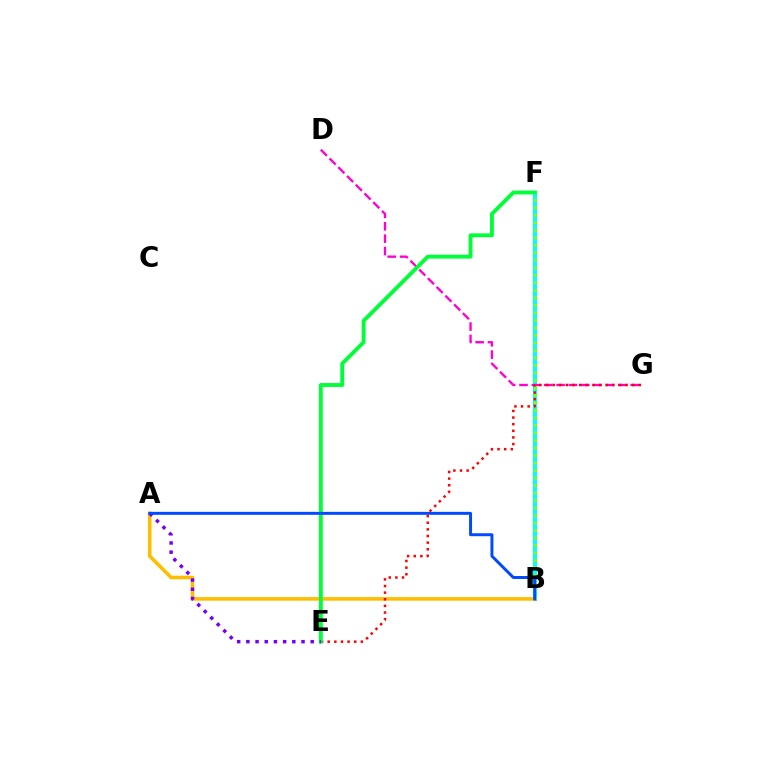{('B', 'F'): [{'color': '#00fff6', 'line_style': 'solid', 'thickness': 2.94}, {'color': '#84ff00', 'line_style': 'dotted', 'thickness': 2.04}], ('D', 'G'): [{'color': '#ff00cf', 'line_style': 'dashed', 'thickness': 1.68}], ('A', 'B'): [{'color': '#ffbd00', 'line_style': 'solid', 'thickness': 2.59}, {'color': '#004bff', 'line_style': 'solid', 'thickness': 2.14}], ('E', 'G'): [{'color': '#ff0000', 'line_style': 'dotted', 'thickness': 1.8}], ('E', 'F'): [{'color': '#00ff39', 'line_style': 'solid', 'thickness': 2.79}], ('A', 'E'): [{'color': '#7200ff', 'line_style': 'dotted', 'thickness': 2.5}]}